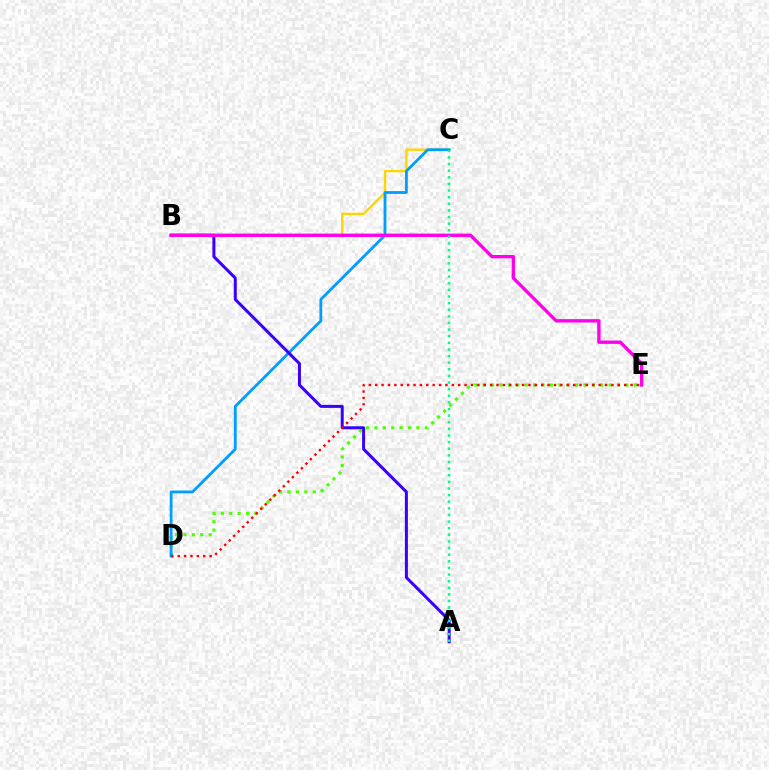{('D', 'E'): [{'color': '#4fff00', 'line_style': 'dotted', 'thickness': 2.28}, {'color': '#ff0000', 'line_style': 'dotted', 'thickness': 1.73}], ('B', 'C'): [{'color': '#ffd500', 'line_style': 'solid', 'thickness': 1.69}], ('C', 'D'): [{'color': '#009eff', 'line_style': 'solid', 'thickness': 2.02}], ('A', 'B'): [{'color': '#3700ff', 'line_style': 'solid', 'thickness': 2.16}], ('B', 'E'): [{'color': '#ff00ed', 'line_style': 'solid', 'thickness': 2.42}], ('A', 'C'): [{'color': '#00ff86', 'line_style': 'dotted', 'thickness': 1.8}]}